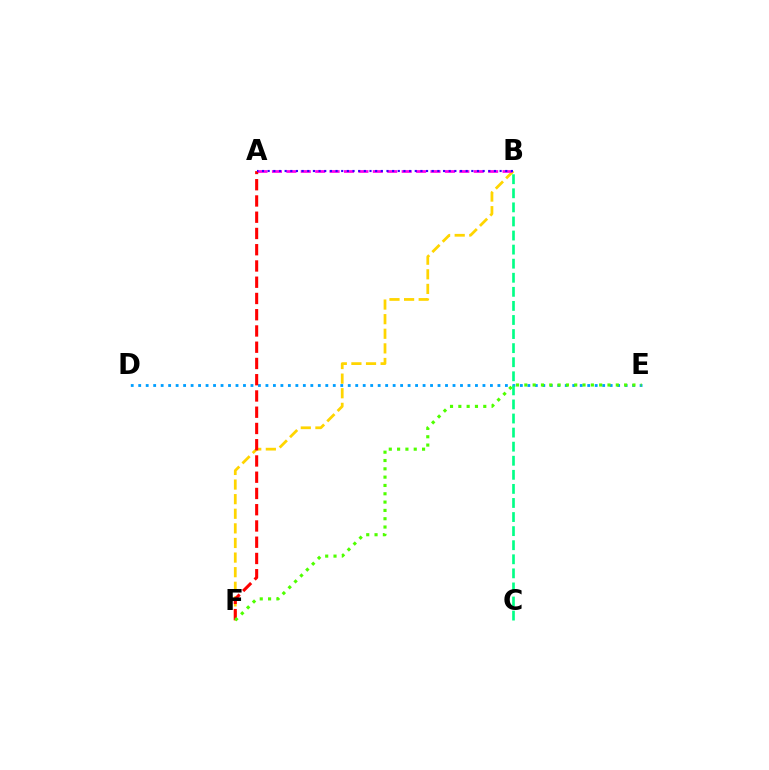{('B', 'F'): [{'color': '#ffd500', 'line_style': 'dashed', 'thickness': 1.98}], ('D', 'E'): [{'color': '#009eff', 'line_style': 'dotted', 'thickness': 2.03}], ('A', 'B'): [{'color': '#ff00ed', 'line_style': 'dashed', 'thickness': 1.96}, {'color': '#3700ff', 'line_style': 'dotted', 'thickness': 1.54}], ('A', 'F'): [{'color': '#ff0000', 'line_style': 'dashed', 'thickness': 2.21}], ('B', 'C'): [{'color': '#00ff86', 'line_style': 'dashed', 'thickness': 1.91}], ('E', 'F'): [{'color': '#4fff00', 'line_style': 'dotted', 'thickness': 2.26}]}